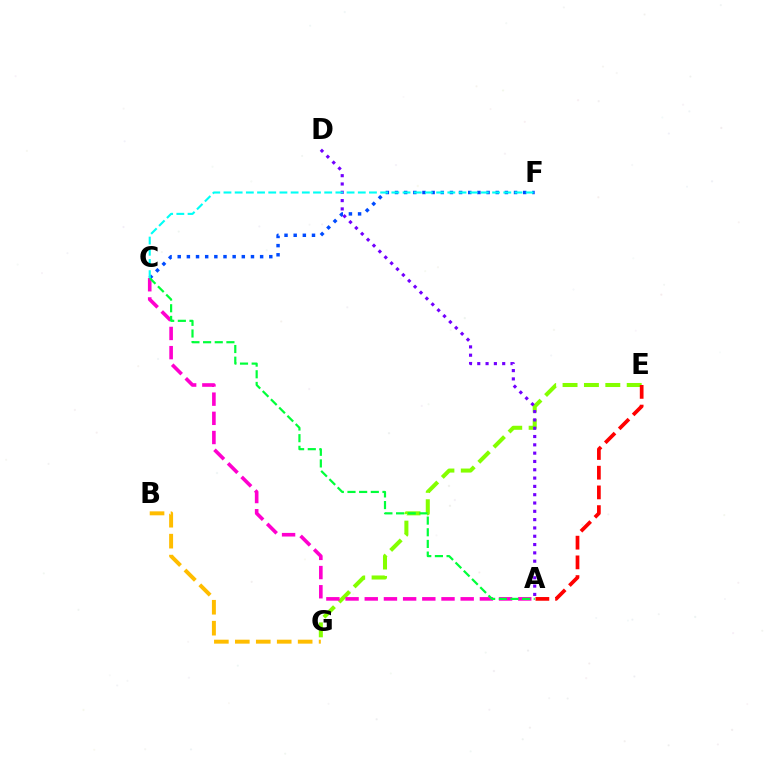{('B', 'G'): [{'color': '#ffbd00', 'line_style': 'dashed', 'thickness': 2.85}], ('E', 'G'): [{'color': '#84ff00', 'line_style': 'dashed', 'thickness': 2.91}], ('A', 'C'): [{'color': '#ff00cf', 'line_style': 'dashed', 'thickness': 2.61}, {'color': '#00ff39', 'line_style': 'dashed', 'thickness': 1.58}], ('C', 'F'): [{'color': '#004bff', 'line_style': 'dotted', 'thickness': 2.49}, {'color': '#00fff6', 'line_style': 'dashed', 'thickness': 1.52}], ('A', 'E'): [{'color': '#ff0000', 'line_style': 'dashed', 'thickness': 2.68}], ('A', 'D'): [{'color': '#7200ff', 'line_style': 'dotted', 'thickness': 2.26}]}